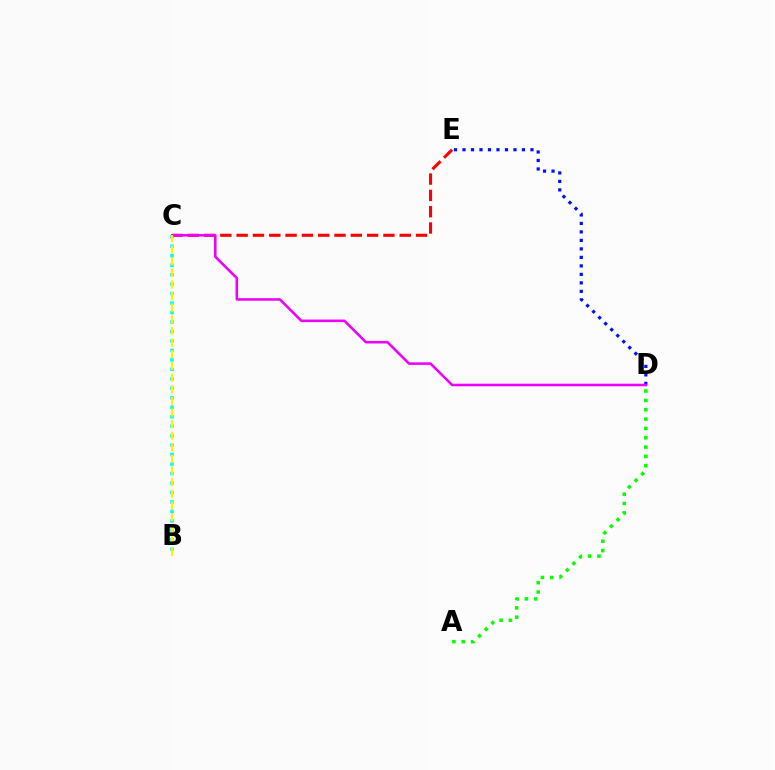{('C', 'E'): [{'color': '#ff0000', 'line_style': 'dashed', 'thickness': 2.22}], ('D', 'E'): [{'color': '#0010ff', 'line_style': 'dotted', 'thickness': 2.31}], ('A', 'D'): [{'color': '#08ff00', 'line_style': 'dotted', 'thickness': 2.54}], ('B', 'C'): [{'color': '#00fff6', 'line_style': 'dotted', 'thickness': 2.57}, {'color': '#fcf500', 'line_style': 'dashed', 'thickness': 1.58}], ('C', 'D'): [{'color': '#ee00ff', 'line_style': 'solid', 'thickness': 1.85}]}